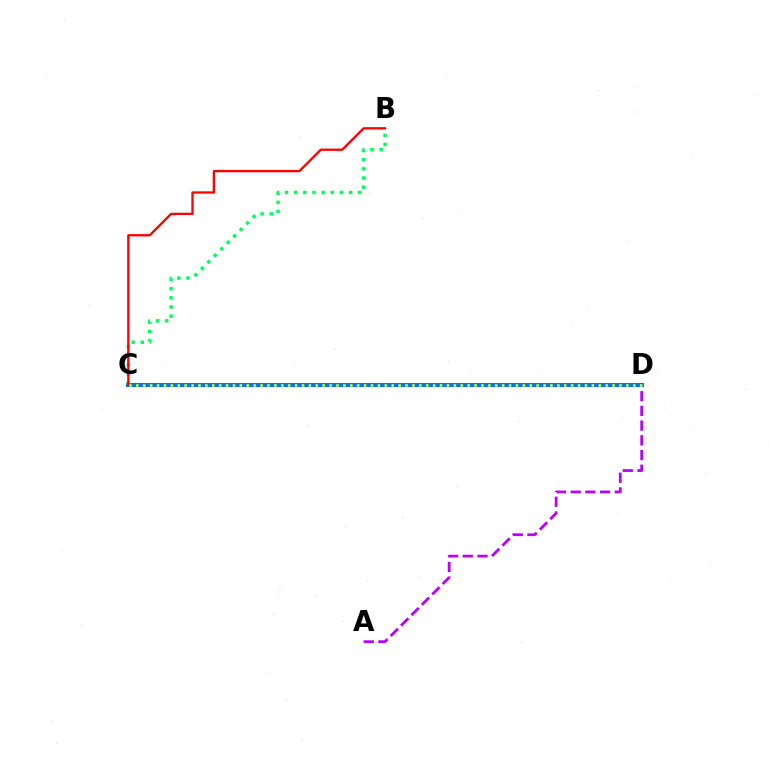{('A', 'D'): [{'color': '#b900ff', 'line_style': 'dashed', 'thickness': 2.0}], ('C', 'D'): [{'color': '#0074ff', 'line_style': 'solid', 'thickness': 2.95}, {'color': '#d1ff00', 'line_style': 'dotted', 'thickness': 1.88}], ('B', 'C'): [{'color': '#00ff5c', 'line_style': 'dotted', 'thickness': 2.49}, {'color': '#ff0000', 'line_style': 'solid', 'thickness': 1.67}]}